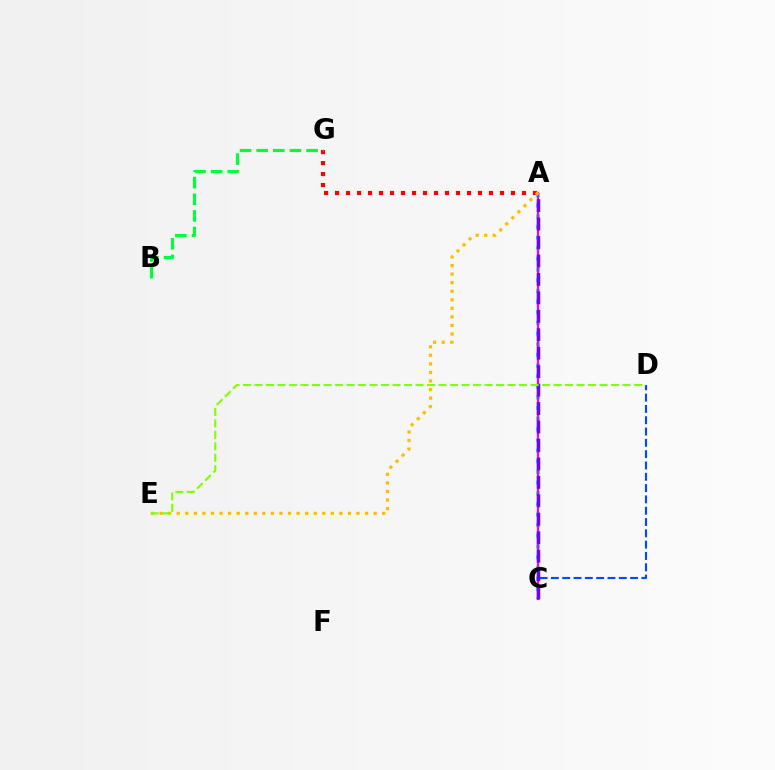{('C', 'D'): [{'color': '#004bff', 'line_style': 'dashed', 'thickness': 1.54}], ('A', 'C'): [{'color': '#00fff6', 'line_style': 'dotted', 'thickness': 2.89}, {'color': '#ff00cf', 'line_style': 'solid', 'thickness': 1.61}, {'color': '#7200ff', 'line_style': 'dashed', 'thickness': 2.51}], ('A', 'G'): [{'color': '#ff0000', 'line_style': 'dotted', 'thickness': 2.99}], ('A', 'E'): [{'color': '#ffbd00', 'line_style': 'dotted', 'thickness': 2.33}], ('B', 'G'): [{'color': '#00ff39', 'line_style': 'dashed', 'thickness': 2.26}], ('D', 'E'): [{'color': '#84ff00', 'line_style': 'dashed', 'thickness': 1.56}]}